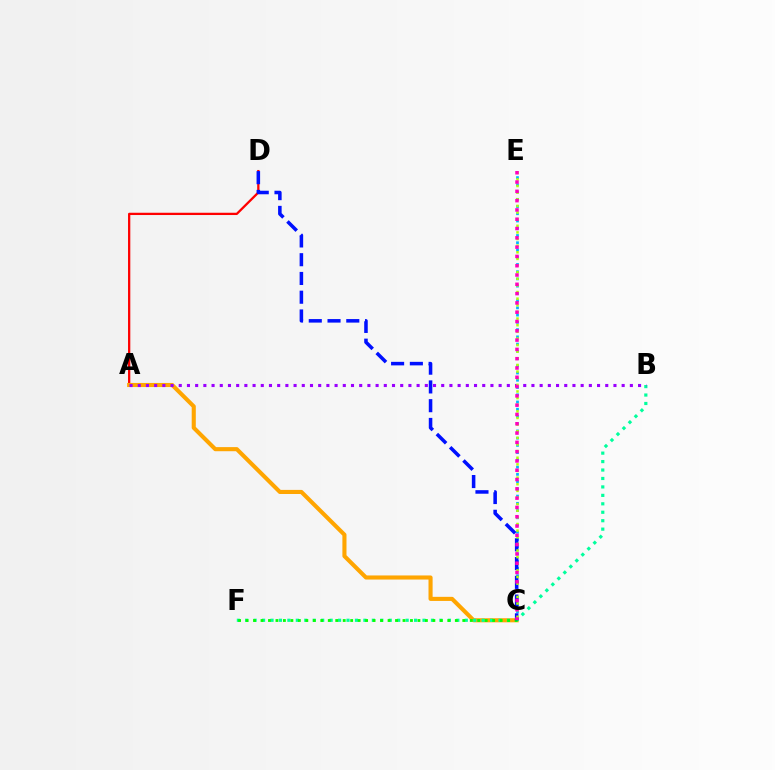{('A', 'D'): [{'color': '#ff0000', 'line_style': 'solid', 'thickness': 1.64}], ('C', 'E'): [{'color': '#00b5ff', 'line_style': 'dotted', 'thickness': 1.97}, {'color': '#b3ff00', 'line_style': 'dotted', 'thickness': 1.8}, {'color': '#ff00bd', 'line_style': 'dotted', 'thickness': 2.53}], ('A', 'C'): [{'color': '#ffa500', 'line_style': 'solid', 'thickness': 2.95}], ('B', 'F'): [{'color': '#00ff9d', 'line_style': 'dotted', 'thickness': 2.29}], ('A', 'B'): [{'color': '#9b00ff', 'line_style': 'dotted', 'thickness': 2.23}], ('C', 'F'): [{'color': '#08ff00', 'line_style': 'dotted', 'thickness': 2.03}], ('C', 'D'): [{'color': '#0010ff', 'line_style': 'dashed', 'thickness': 2.55}]}